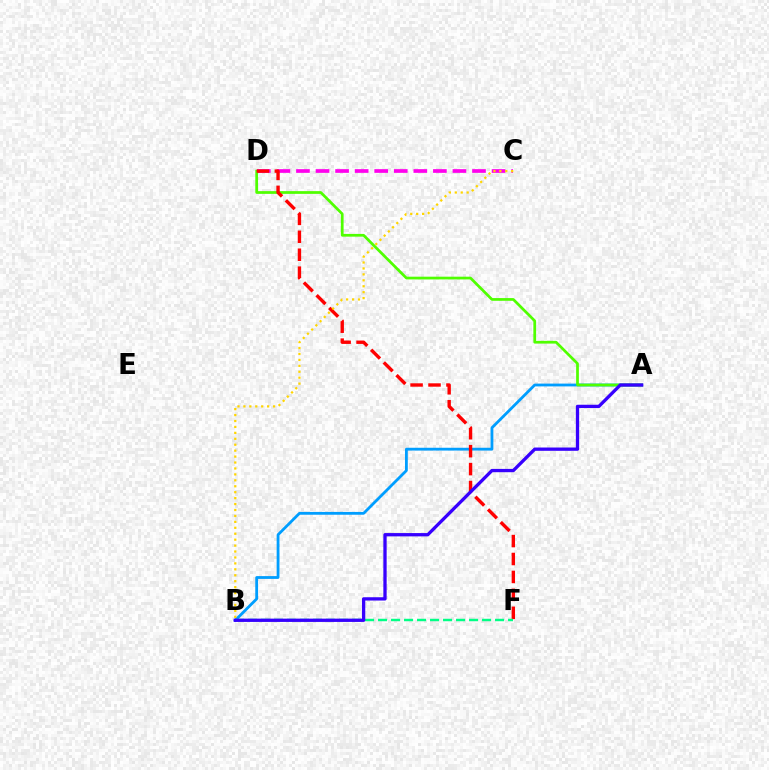{('C', 'D'): [{'color': '#ff00ed', 'line_style': 'dashed', 'thickness': 2.66}], ('A', 'B'): [{'color': '#009eff', 'line_style': 'solid', 'thickness': 2.02}, {'color': '#3700ff', 'line_style': 'solid', 'thickness': 2.37}], ('A', 'D'): [{'color': '#4fff00', 'line_style': 'solid', 'thickness': 1.97}], ('D', 'F'): [{'color': '#ff0000', 'line_style': 'dashed', 'thickness': 2.44}], ('B', 'F'): [{'color': '#00ff86', 'line_style': 'dashed', 'thickness': 1.77}], ('B', 'C'): [{'color': '#ffd500', 'line_style': 'dotted', 'thickness': 1.61}]}